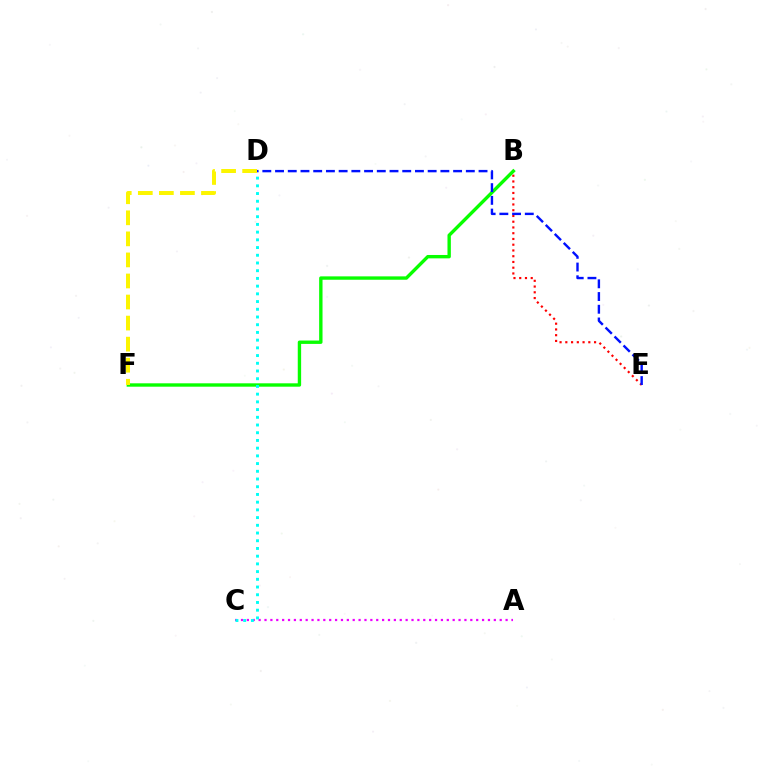{('B', 'E'): [{'color': '#ff0000', 'line_style': 'dotted', 'thickness': 1.56}], ('B', 'F'): [{'color': '#08ff00', 'line_style': 'solid', 'thickness': 2.43}], ('A', 'C'): [{'color': '#ee00ff', 'line_style': 'dotted', 'thickness': 1.6}], ('C', 'D'): [{'color': '#00fff6', 'line_style': 'dotted', 'thickness': 2.1}], ('D', 'E'): [{'color': '#0010ff', 'line_style': 'dashed', 'thickness': 1.73}], ('D', 'F'): [{'color': '#fcf500', 'line_style': 'dashed', 'thickness': 2.86}]}